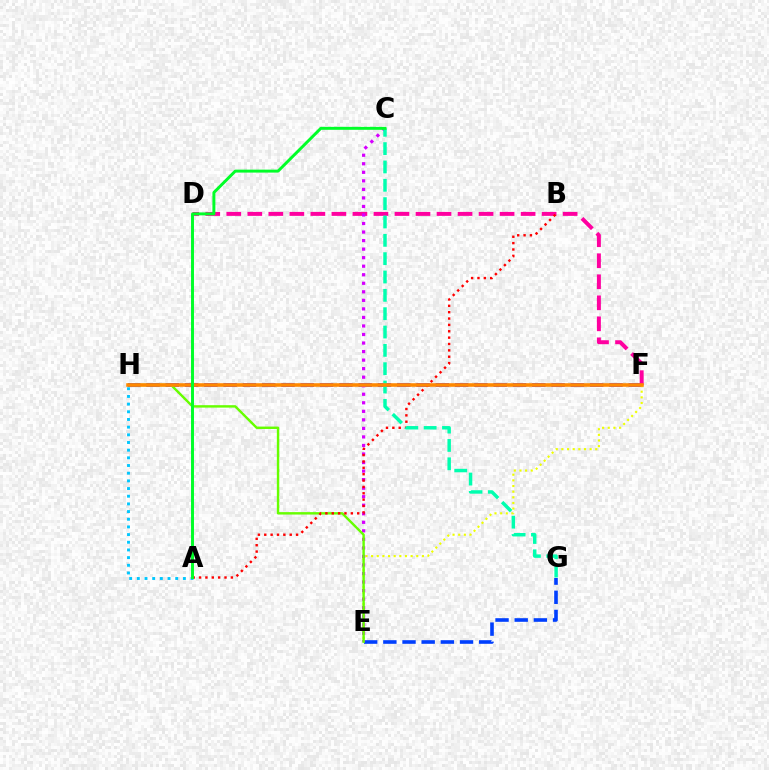{('F', 'H'): [{'color': '#4f00ff', 'line_style': 'dashed', 'thickness': 2.62}, {'color': '#ff8800', 'line_style': 'solid', 'thickness': 2.57}], ('E', 'F'): [{'color': '#eeff00', 'line_style': 'dotted', 'thickness': 1.53}], ('E', 'G'): [{'color': '#003fff', 'line_style': 'dashed', 'thickness': 2.6}], ('D', 'F'): [{'color': '#ff00a0', 'line_style': 'dashed', 'thickness': 2.86}], ('A', 'H'): [{'color': '#00c7ff', 'line_style': 'dotted', 'thickness': 2.09}], ('C', 'E'): [{'color': '#d600ff', 'line_style': 'dotted', 'thickness': 2.32}], ('E', 'H'): [{'color': '#66ff00', 'line_style': 'solid', 'thickness': 1.74}], ('A', 'B'): [{'color': '#ff0000', 'line_style': 'dotted', 'thickness': 1.73}], ('C', 'G'): [{'color': '#00ffaf', 'line_style': 'dashed', 'thickness': 2.49}], ('A', 'C'): [{'color': '#00ff27', 'line_style': 'solid', 'thickness': 2.12}]}